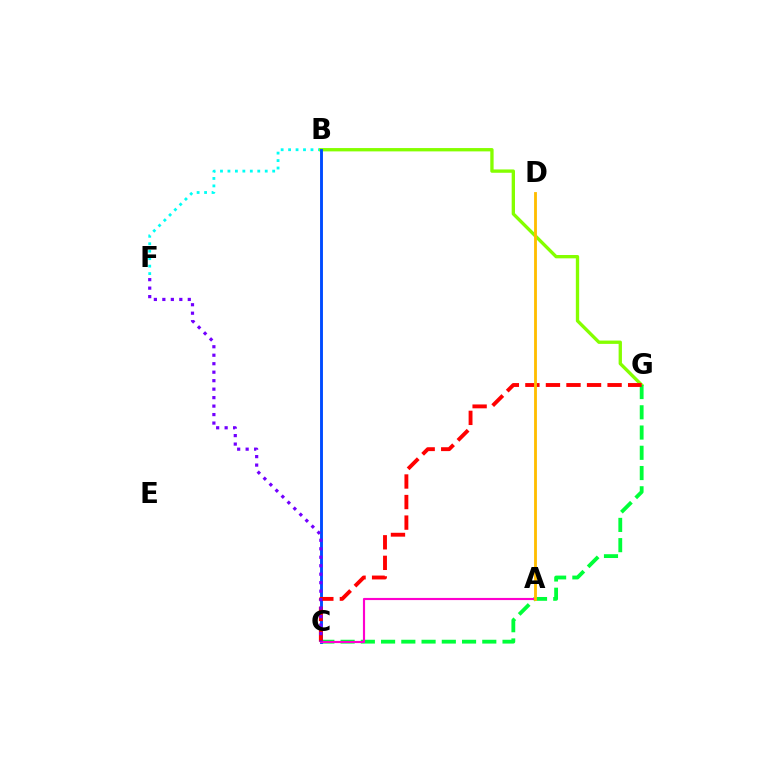{('B', 'F'): [{'color': '#00fff6', 'line_style': 'dotted', 'thickness': 2.03}], ('B', 'G'): [{'color': '#84ff00', 'line_style': 'solid', 'thickness': 2.4}], ('C', 'G'): [{'color': '#00ff39', 'line_style': 'dashed', 'thickness': 2.75}, {'color': '#ff0000', 'line_style': 'dashed', 'thickness': 2.79}], ('B', 'C'): [{'color': '#004bff', 'line_style': 'solid', 'thickness': 2.08}], ('A', 'C'): [{'color': '#ff00cf', 'line_style': 'solid', 'thickness': 1.55}], ('C', 'F'): [{'color': '#7200ff', 'line_style': 'dotted', 'thickness': 2.3}], ('A', 'D'): [{'color': '#ffbd00', 'line_style': 'solid', 'thickness': 2.04}]}